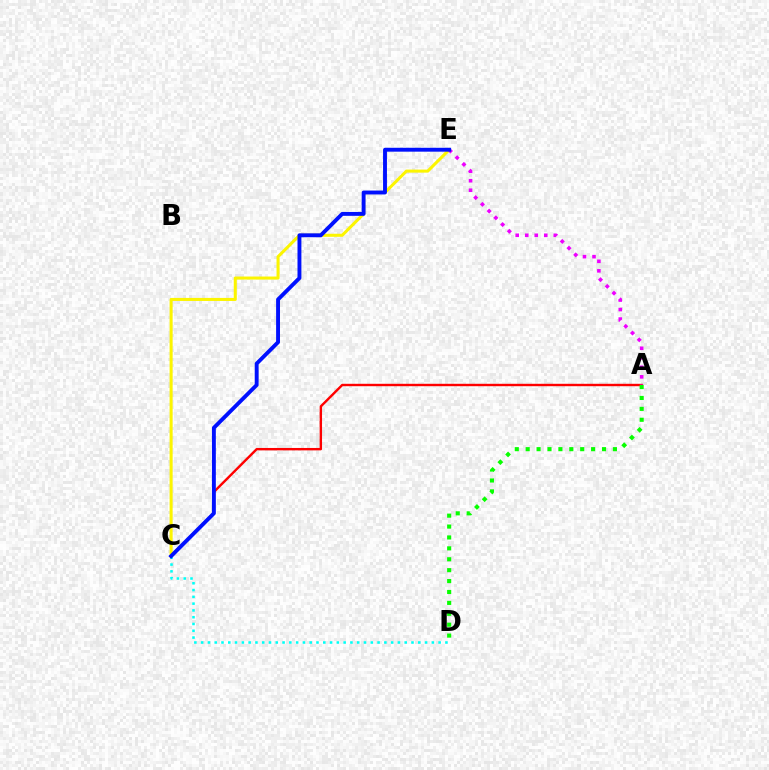{('C', 'E'): [{'color': '#fcf500', 'line_style': 'solid', 'thickness': 2.2}, {'color': '#0010ff', 'line_style': 'solid', 'thickness': 2.8}], ('A', 'C'): [{'color': '#ff0000', 'line_style': 'solid', 'thickness': 1.73}], ('A', 'D'): [{'color': '#08ff00', 'line_style': 'dotted', 'thickness': 2.96}], ('C', 'D'): [{'color': '#00fff6', 'line_style': 'dotted', 'thickness': 1.84}], ('A', 'E'): [{'color': '#ee00ff', 'line_style': 'dotted', 'thickness': 2.59}]}